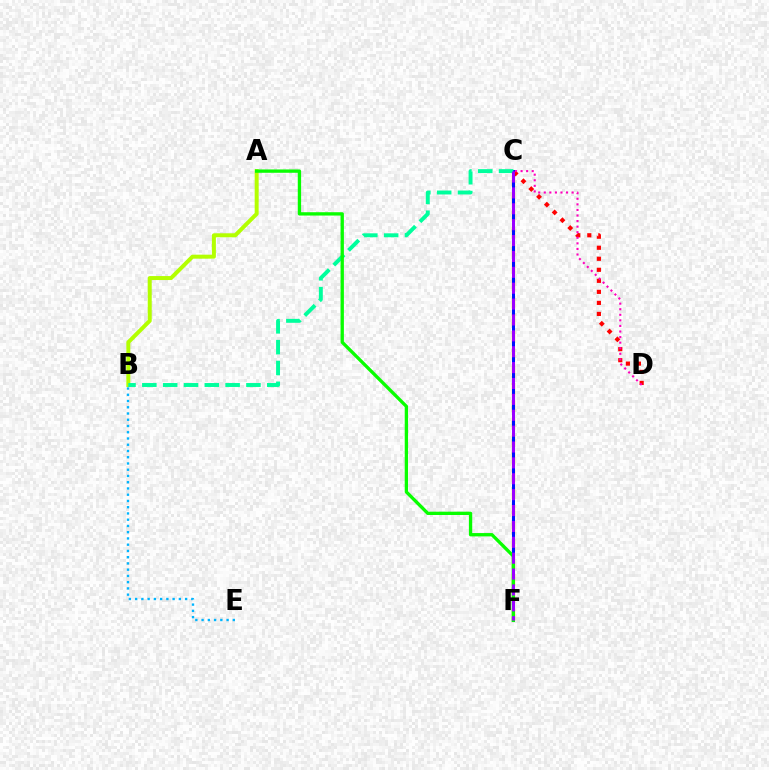{('C', 'F'): [{'color': '#ffa500', 'line_style': 'dashed', 'thickness': 2.36}, {'color': '#0010ff', 'line_style': 'solid', 'thickness': 2.16}, {'color': '#9b00ff', 'line_style': 'dashed', 'thickness': 2.16}], ('A', 'B'): [{'color': '#b3ff00', 'line_style': 'solid', 'thickness': 2.87}], ('B', 'E'): [{'color': '#00b5ff', 'line_style': 'dotted', 'thickness': 1.7}], ('B', 'C'): [{'color': '#00ff9d', 'line_style': 'dashed', 'thickness': 2.83}], ('A', 'F'): [{'color': '#08ff00', 'line_style': 'solid', 'thickness': 2.4}], ('C', 'D'): [{'color': '#ff0000', 'line_style': 'dotted', 'thickness': 3.0}, {'color': '#ff00bd', 'line_style': 'dotted', 'thickness': 1.51}]}